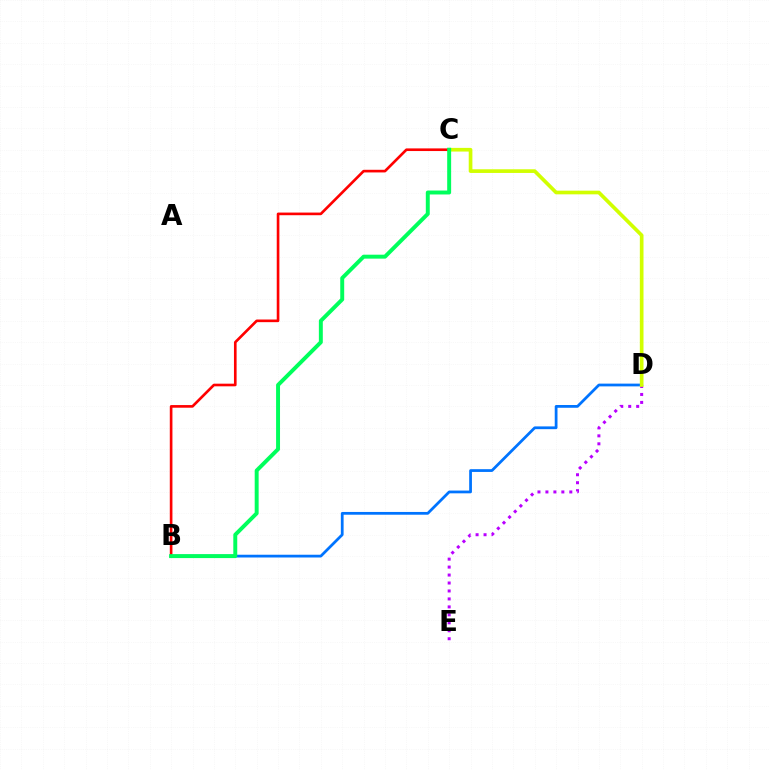{('B', 'D'): [{'color': '#0074ff', 'line_style': 'solid', 'thickness': 1.99}], ('D', 'E'): [{'color': '#b900ff', 'line_style': 'dotted', 'thickness': 2.16}], ('C', 'D'): [{'color': '#d1ff00', 'line_style': 'solid', 'thickness': 2.64}], ('B', 'C'): [{'color': '#ff0000', 'line_style': 'solid', 'thickness': 1.9}, {'color': '#00ff5c', 'line_style': 'solid', 'thickness': 2.84}]}